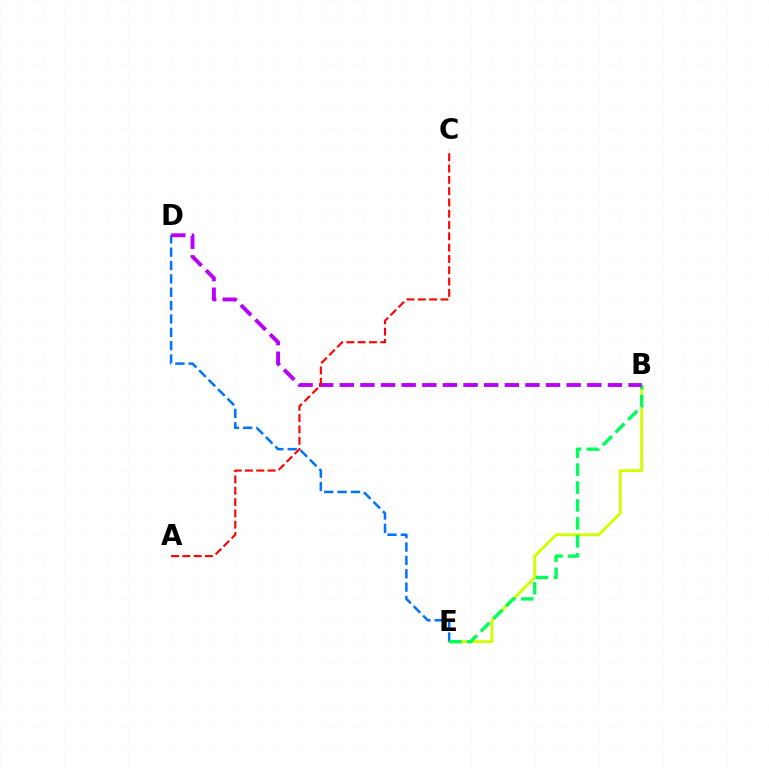{('B', 'E'): [{'color': '#d1ff00', 'line_style': 'solid', 'thickness': 2.06}, {'color': '#00ff5c', 'line_style': 'dashed', 'thickness': 2.44}], ('D', 'E'): [{'color': '#0074ff', 'line_style': 'dashed', 'thickness': 1.81}], ('B', 'D'): [{'color': '#b900ff', 'line_style': 'dashed', 'thickness': 2.8}], ('A', 'C'): [{'color': '#ff0000', 'line_style': 'dashed', 'thickness': 1.54}]}